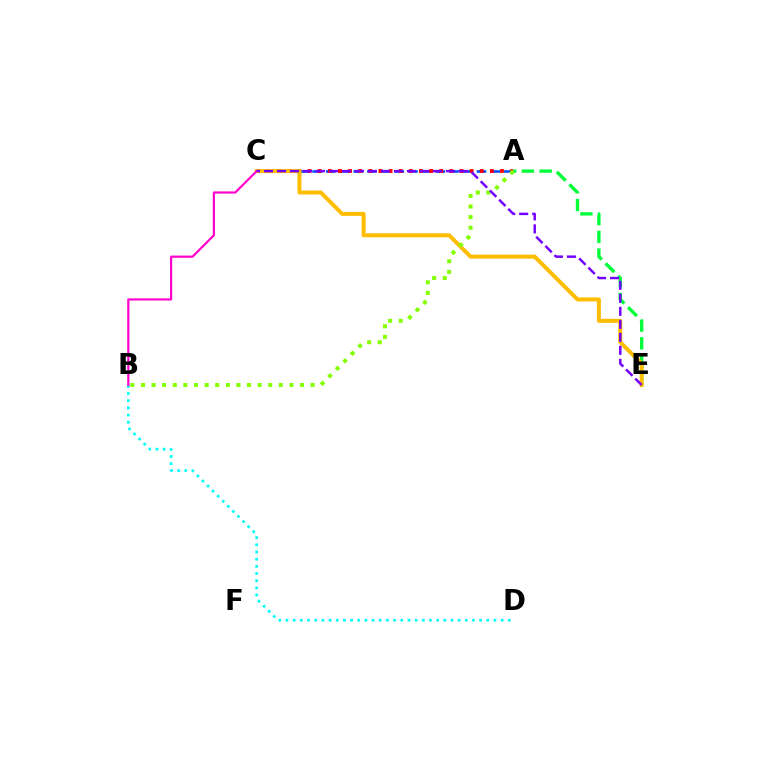{('A', 'C'): [{'color': '#004bff', 'line_style': 'dashed', 'thickness': 1.86}, {'color': '#ff0000', 'line_style': 'dotted', 'thickness': 2.75}], ('A', 'E'): [{'color': '#00ff39', 'line_style': 'dashed', 'thickness': 2.41}], ('C', 'E'): [{'color': '#ffbd00', 'line_style': 'solid', 'thickness': 2.88}, {'color': '#7200ff', 'line_style': 'dashed', 'thickness': 1.77}], ('B', 'D'): [{'color': '#00fff6', 'line_style': 'dotted', 'thickness': 1.95}], ('A', 'B'): [{'color': '#84ff00', 'line_style': 'dotted', 'thickness': 2.88}], ('B', 'C'): [{'color': '#ff00cf', 'line_style': 'solid', 'thickness': 1.58}]}